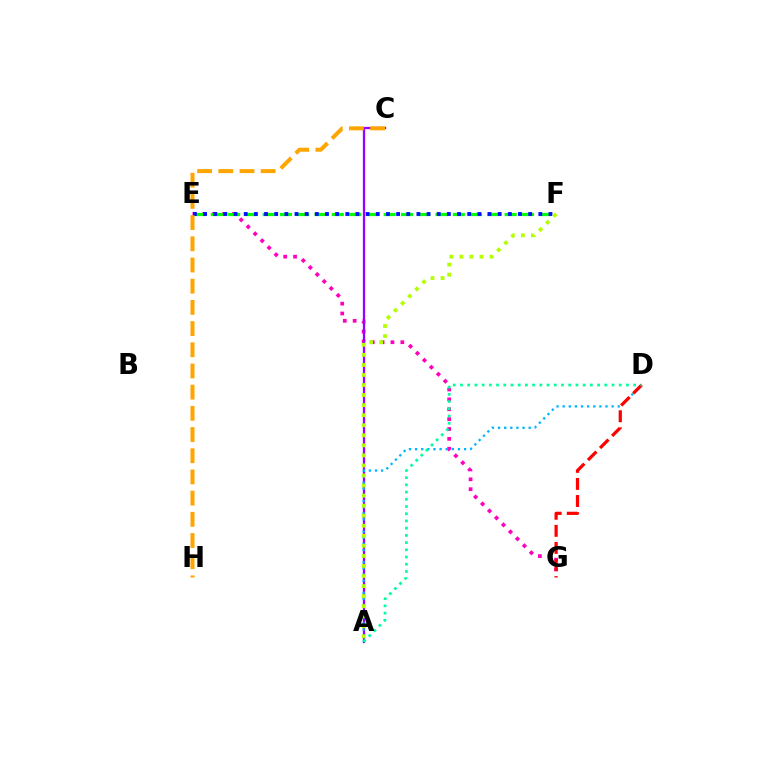{('E', 'G'): [{'color': '#ff00bd', 'line_style': 'dotted', 'thickness': 2.68}], ('E', 'F'): [{'color': '#08ff00', 'line_style': 'dashed', 'thickness': 2.35}, {'color': '#0010ff', 'line_style': 'dotted', 'thickness': 2.76}], ('A', 'C'): [{'color': '#9b00ff', 'line_style': 'solid', 'thickness': 1.65}], ('A', 'D'): [{'color': '#00b5ff', 'line_style': 'dotted', 'thickness': 1.66}, {'color': '#00ff9d', 'line_style': 'dotted', 'thickness': 1.96}], ('D', 'G'): [{'color': '#ff0000', 'line_style': 'dashed', 'thickness': 2.32}], ('A', 'F'): [{'color': '#b3ff00', 'line_style': 'dotted', 'thickness': 2.73}], ('C', 'H'): [{'color': '#ffa500', 'line_style': 'dashed', 'thickness': 2.88}]}